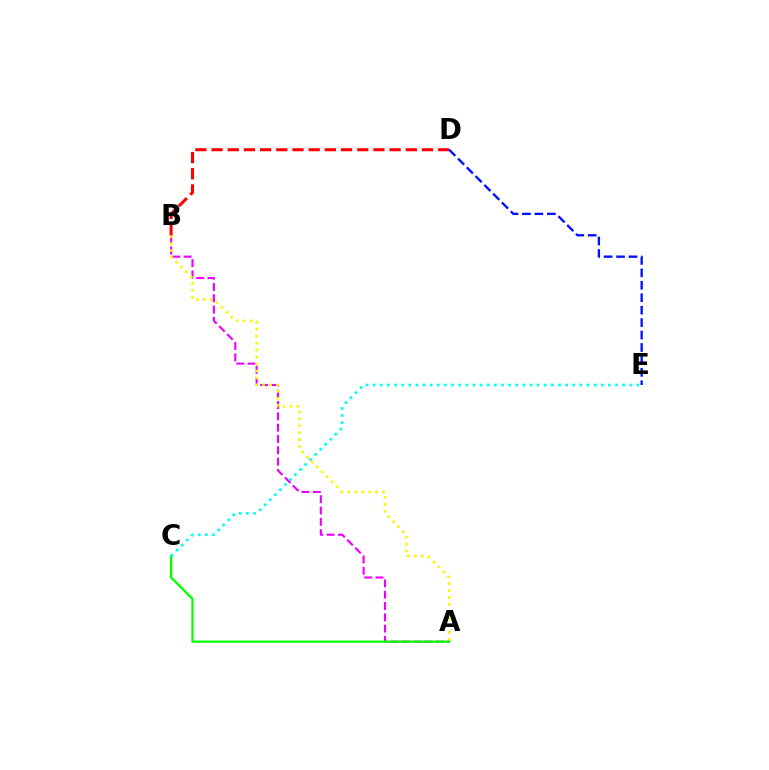{('A', 'B'): [{'color': '#ee00ff', 'line_style': 'dashed', 'thickness': 1.54}, {'color': '#fcf500', 'line_style': 'dotted', 'thickness': 1.89}], ('A', 'C'): [{'color': '#08ff00', 'line_style': 'solid', 'thickness': 1.65}], ('C', 'E'): [{'color': '#00fff6', 'line_style': 'dotted', 'thickness': 1.94}], ('B', 'D'): [{'color': '#ff0000', 'line_style': 'dashed', 'thickness': 2.2}], ('D', 'E'): [{'color': '#0010ff', 'line_style': 'dashed', 'thickness': 1.69}]}